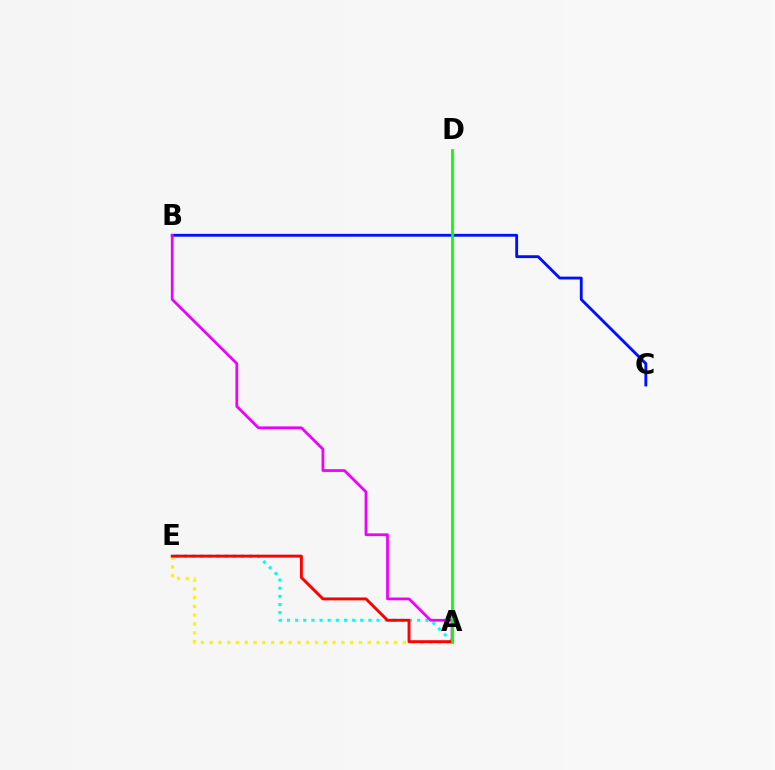{('A', 'E'): [{'color': '#fcf500', 'line_style': 'dotted', 'thickness': 2.39}, {'color': '#00fff6', 'line_style': 'dotted', 'thickness': 2.21}, {'color': '#ff0000', 'line_style': 'solid', 'thickness': 2.08}], ('B', 'C'): [{'color': '#0010ff', 'line_style': 'solid', 'thickness': 2.05}], ('A', 'B'): [{'color': '#ee00ff', 'line_style': 'solid', 'thickness': 1.98}], ('A', 'D'): [{'color': '#08ff00', 'line_style': 'solid', 'thickness': 1.99}]}